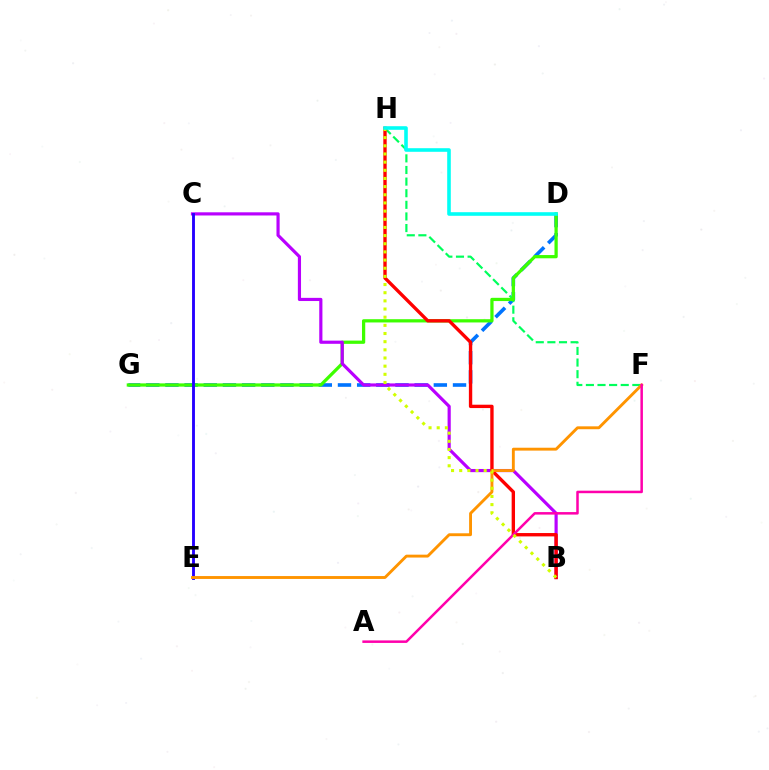{('D', 'G'): [{'color': '#0074ff', 'line_style': 'dashed', 'thickness': 2.6}, {'color': '#3dff00', 'line_style': 'solid', 'thickness': 2.34}], ('F', 'H'): [{'color': '#00ff5c', 'line_style': 'dashed', 'thickness': 1.58}], ('B', 'C'): [{'color': '#b900ff', 'line_style': 'solid', 'thickness': 2.28}], ('C', 'E'): [{'color': '#2500ff', 'line_style': 'solid', 'thickness': 2.07}], ('B', 'H'): [{'color': '#ff0000', 'line_style': 'solid', 'thickness': 2.42}, {'color': '#d1ff00', 'line_style': 'dotted', 'thickness': 2.22}], ('E', 'F'): [{'color': '#ff9400', 'line_style': 'solid', 'thickness': 2.08}], ('A', 'F'): [{'color': '#ff00ac', 'line_style': 'solid', 'thickness': 1.81}], ('D', 'H'): [{'color': '#00fff6', 'line_style': 'solid', 'thickness': 2.59}]}